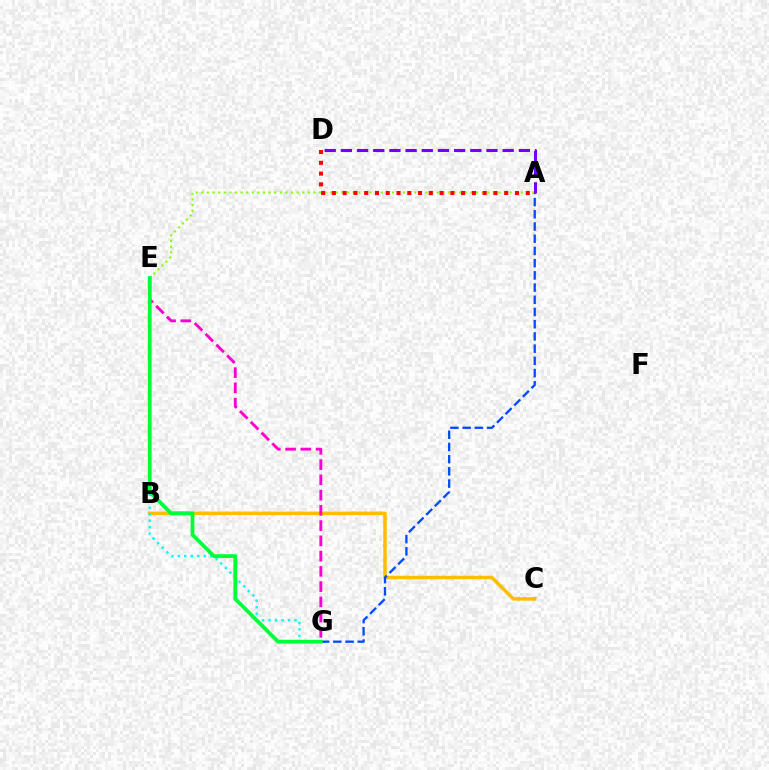{('B', 'C'): [{'color': '#ffbd00', 'line_style': 'solid', 'thickness': 2.52}], ('A', 'G'): [{'color': '#004bff', 'line_style': 'dashed', 'thickness': 1.66}], ('E', 'G'): [{'color': '#00fff6', 'line_style': 'dotted', 'thickness': 1.76}, {'color': '#ff00cf', 'line_style': 'dashed', 'thickness': 2.07}, {'color': '#00ff39', 'line_style': 'solid', 'thickness': 2.73}], ('A', 'D'): [{'color': '#7200ff', 'line_style': 'dashed', 'thickness': 2.2}, {'color': '#ff0000', 'line_style': 'dotted', 'thickness': 2.93}], ('A', 'E'): [{'color': '#84ff00', 'line_style': 'dotted', 'thickness': 1.52}]}